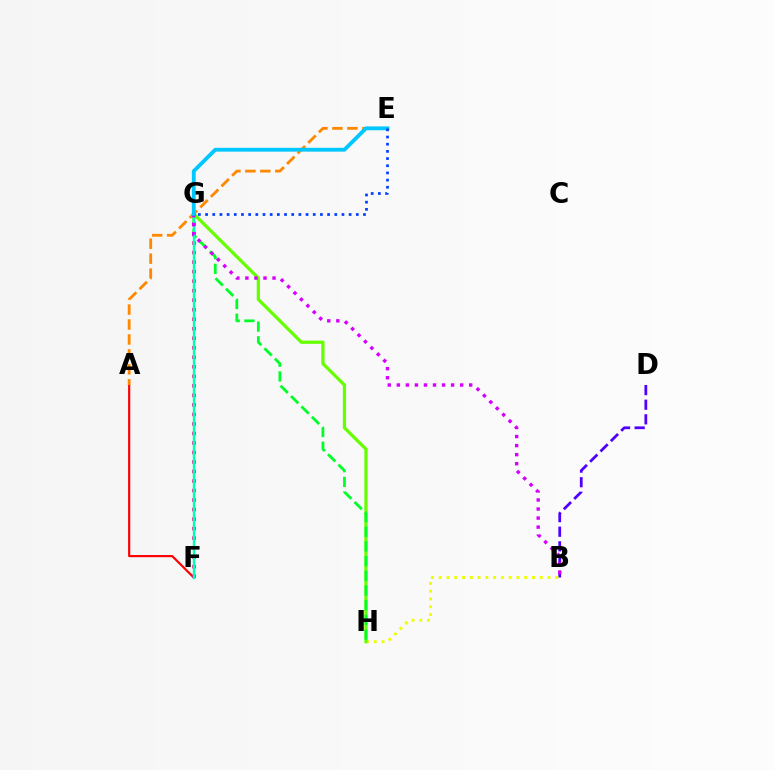{('A', 'F'): [{'color': '#ff0000', 'line_style': 'solid', 'thickness': 1.56}], ('B', 'D'): [{'color': '#4f00ff', 'line_style': 'dashed', 'thickness': 1.99}], ('B', 'H'): [{'color': '#eeff00', 'line_style': 'dotted', 'thickness': 2.11}], ('A', 'E'): [{'color': '#ff8800', 'line_style': 'dashed', 'thickness': 2.03}], ('G', 'H'): [{'color': '#66ff00', 'line_style': 'solid', 'thickness': 2.33}, {'color': '#00ff27', 'line_style': 'dashed', 'thickness': 2.0}], ('F', 'G'): [{'color': '#ff00a0', 'line_style': 'dotted', 'thickness': 2.59}, {'color': '#00ffaf', 'line_style': 'solid', 'thickness': 1.71}], ('B', 'G'): [{'color': '#d600ff', 'line_style': 'dotted', 'thickness': 2.46}], ('E', 'G'): [{'color': '#00c7ff', 'line_style': 'solid', 'thickness': 2.75}, {'color': '#003fff', 'line_style': 'dotted', 'thickness': 1.95}]}